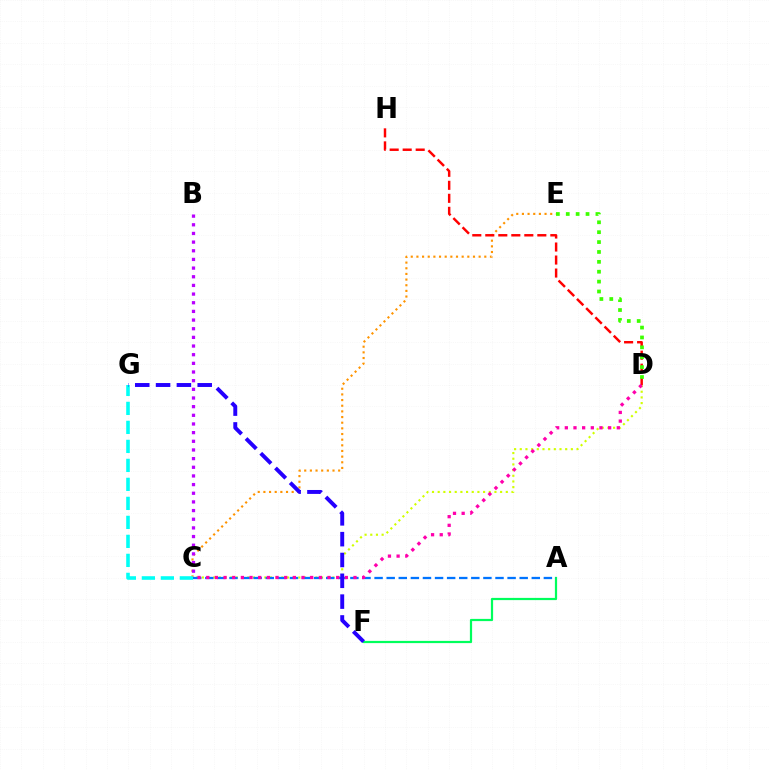{('C', 'E'): [{'color': '#ff9400', 'line_style': 'dotted', 'thickness': 1.54}], ('C', 'D'): [{'color': '#d1ff00', 'line_style': 'dotted', 'thickness': 1.54}, {'color': '#ff00ac', 'line_style': 'dotted', 'thickness': 2.35}], ('B', 'C'): [{'color': '#b900ff', 'line_style': 'dotted', 'thickness': 2.35}], ('A', 'F'): [{'color': '#00ff5c', 'line_style': 'solid', 'thickness': 1.6}], ('D', 'H'): [{'color': '#ff0000', 'line_style': 'dashed', 'thickness': 1.77}], ('C', 'G'): [{'color': '#00fff6', 'line_style': 'dashed', 'thickness': 2.58}], ('A', 'C'): [{'color': '#0074ff', 'line_style': 'dashed', 'thickness': 1.64}], ('F', 'G'): [{'color': '#2500ff', 'line_style': 'dashed', 'thickness': 2.83}], ('D', 'E'): [{'color': '#3dff00', 'line_style': 'dotted', 'thickness': 2.69}]}